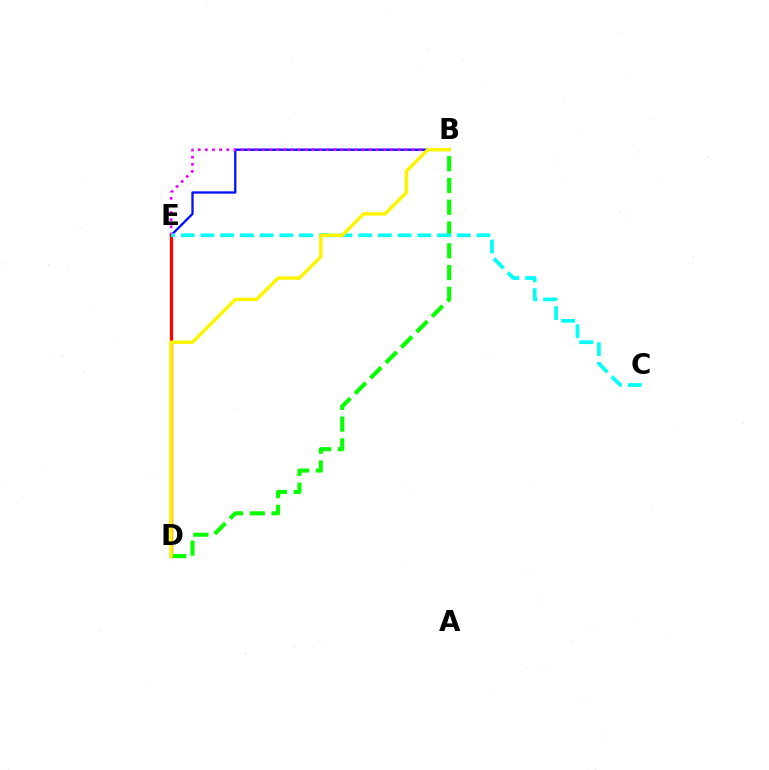{('B', 'E'): [{'color': '#0010ff', 'line_style': 'solid', 'thickness': 1.66}, {'color': '#ee00ff', 'line_style': 'dotted', 'thickness': 1.94}], ('D', 'E'): [{'color': '#ff0000', 'line_style': 'solid', 'thickness': 2.36}], ('B', 'D'): [{'color': '#08ff00', 'line_style': 'dashed', 'thickness': 2.96}, {'color': '#fcf500', 'line_style': 'solid', 'thickness': 2.5}], ('C', 'E'): [{'color': '#00fff6', 'line_style': 'dashed', 'thickness': 2.68}]}